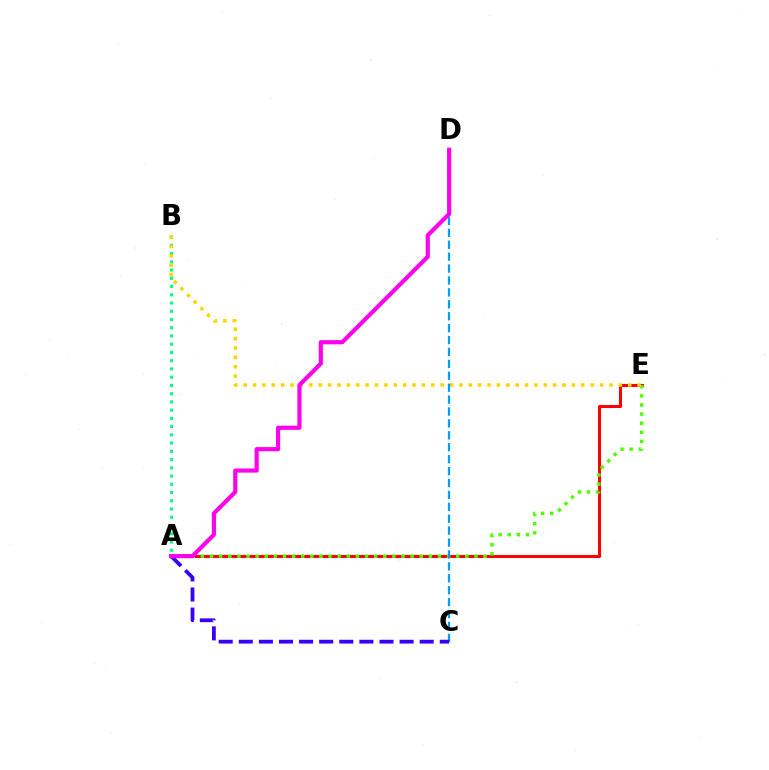{('A', 'B'): [{'color': '#00ff86', 'line_style': 'dotted', 'thickness': 2.24}], ('A', 'E'): [{'color': '#ff0000', 'line_style': 'solid', 'thickness': 2.19}, {'color': '#4fff00', 'line_style': 'dotted', 'thickness': 2.48}], ('B', 'E'): [{'color': '#ffd500', 'line_style': 'dotted', 'thickness': 2.55}], ('C', 'D'): [{'color': '#009eff', 'line_style': 'dashed', 'thickness': 1.62}], ('A', 'C'): [{'color': '#3700ff', 'line_style': 'dashed', 'thickness': 2.73}], ('A', 'D'): [{'color': '#ff00ed', 'line_style': 'solid', 'thickness': 2.99}]}